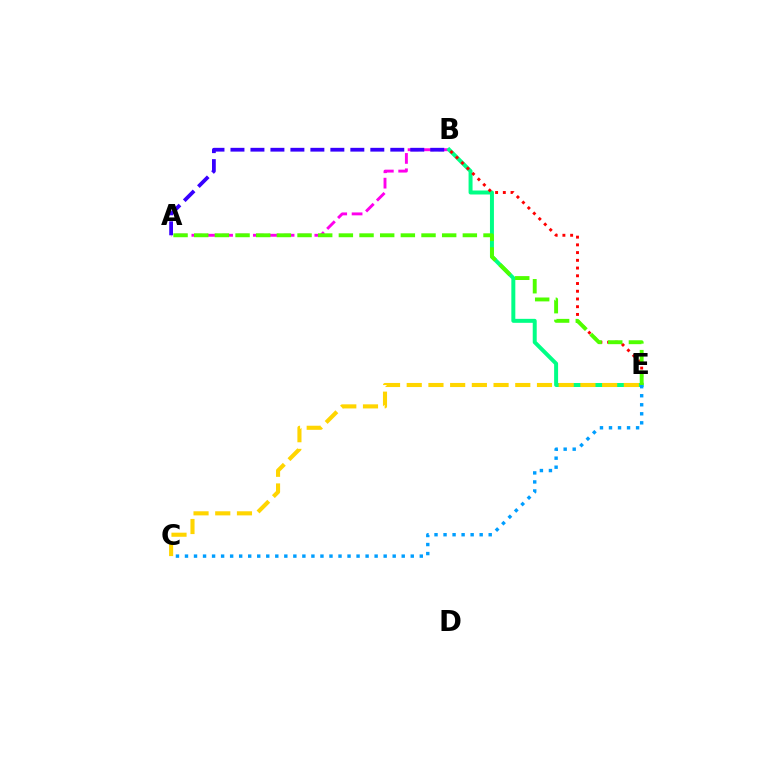{('A', 'B'): [{'color': '#ff00ed', 'line_style': 'dashed', 'thickness': 2.09}, {'color': '#3700ff', 'line_style': 'dashed', 'thickness': 2.71}], ('B', 'E'): [{'color': '#00ff86', 'line_style': 'solid', 'thickness': 2.86}, {'color': '#ff0000', 'line_style': 'dotted', 'thickness': 2.1}], ('C', 'E'): [{'color': '#009eff', 'line_style': 'dotted', 'thickness': 2.45}, {'color': '#ffd500', 'line_style': 'dashed', 'thickness': 2.95}], ('A', 'E'): [{'color': '#4fff00', 'line_style': 'dashed', 'thickness': 2.81}]}